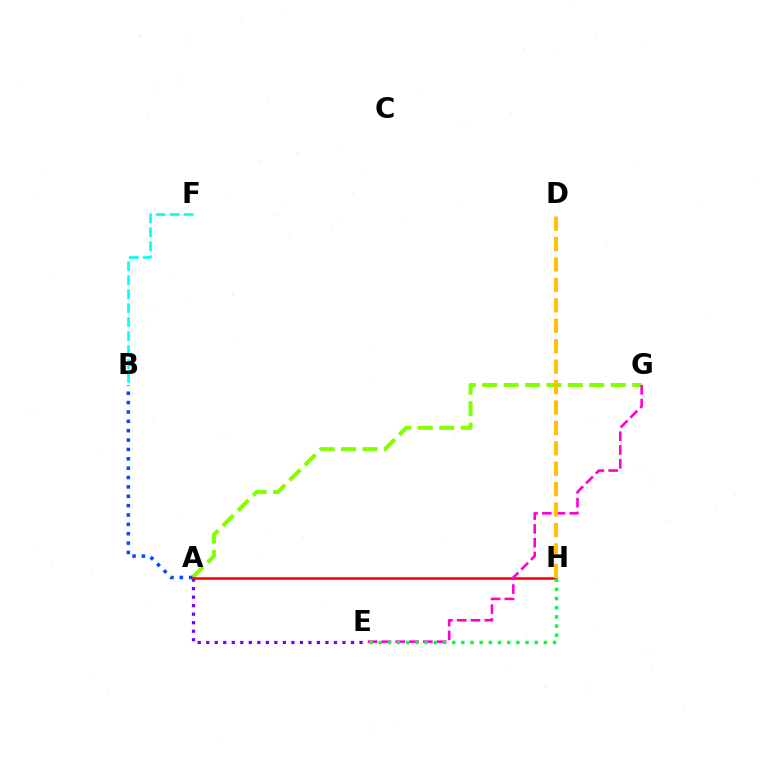{('A', 'G'): [{'color': '#84ff00', 'line_style': 'dashed', 'thickness': 2.91}], ('A', 'E'): [{'color': '#7200ff', 'line_style': 'dotted', 'thickness': 2.31}], ('A', 'B'): [{'color': '#004bff', 'line_style': 'dotted', 'thickness': 2.54}], ('B', 'F'): [{'color': '#00fff6', 'line_style': 'dashed', 'thickness': 1.9}], ('A', 'H'): [{'color': '#ff0000', 'line_style': 'solid', 'thickness': 1.83}], ('E', 'G'): [{'color': '#ff00cf', 'line_style': 'dashed', 'thickness': 1.88}], ('D', 'H'): [{'color': '#ffbd00', 'line_style': 'dashed', 'thickness': 2.77}], ('E', 'H'): [{'color': '#00ff39', 'line_style': 'dotted', 'thickness': 2.49}]}